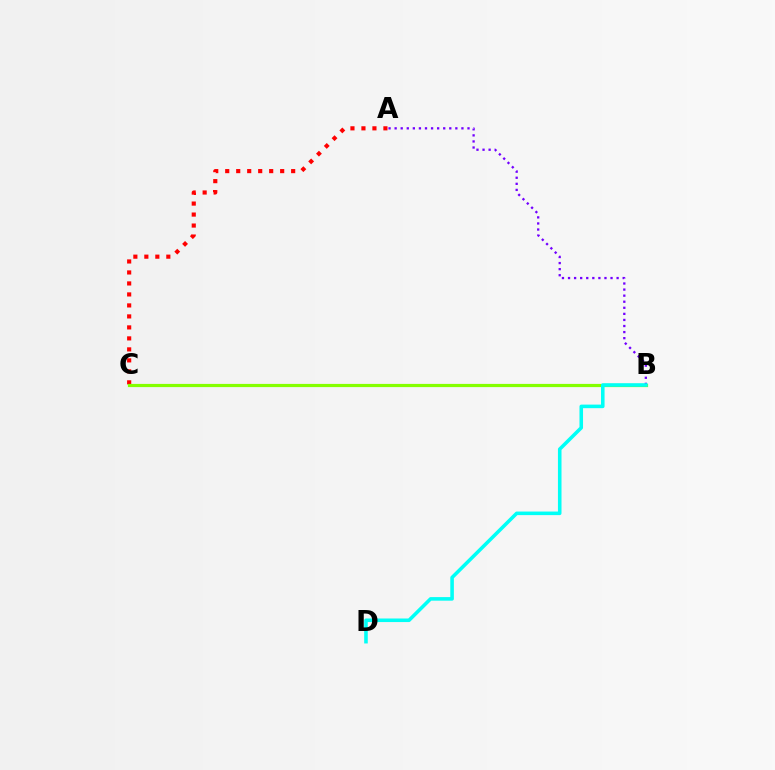{('A', 'C'): [{'color': '#ff0000', 'line_style': 'dotted', 'thickness': 2.99}], ('B', 'C'): [{'color': '#84ff00', 'line_style': 'solid', 'thickness': 2.3}], ('A', 'B'): [{'color': '#7200ff', 'line_style': 'dotted', 'thickness': 1.65}], ('B', 'D'): [{'color': '#00fff6', 'line_style': 'solid', 'thickness': 2.57}]}